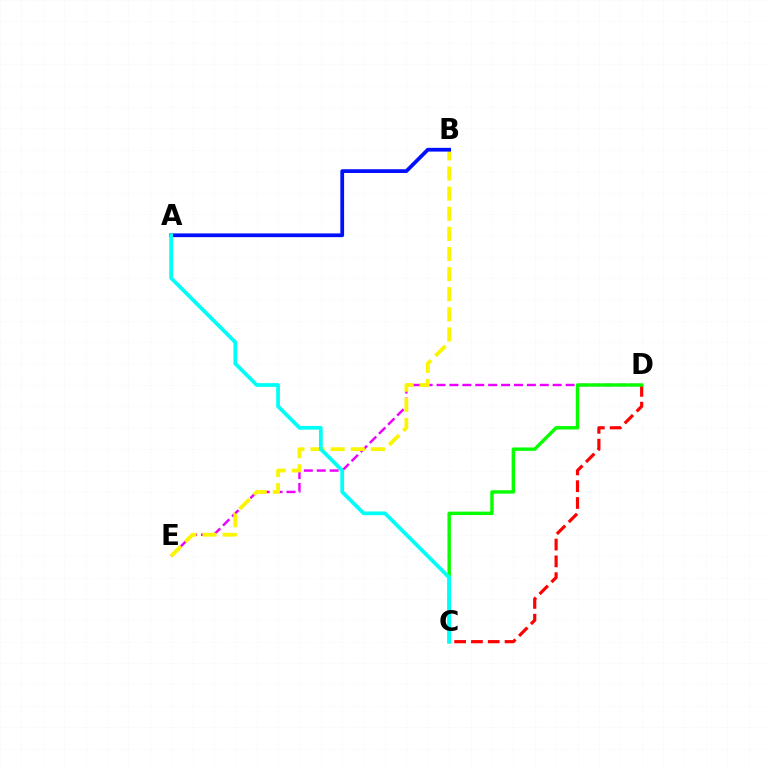{('D', 'E'): [{'color': '#ee00ff', 'line_style': 'dashed', 'thickness': 1.75}], ('C', 'D'): [{'color': '#ff0000', 'line_style': 'dashed', 'thickness': 2.28}, {'color': '#08ff00', 'line_style': 'solid', 'thickness': 2.46}], ('B', 'E'): [{'color': '#fcf500', 'line_style': 'dashed', 'thickness': 2.73}], ('A', 'B'): [{'color': '#0010ff', 'line_style': 'solid', 'thickness': 2.7}], ('A', 'C'): [{'color': '#00fff6', 'line_style': 'solid', 'thickness': 2.7}]}